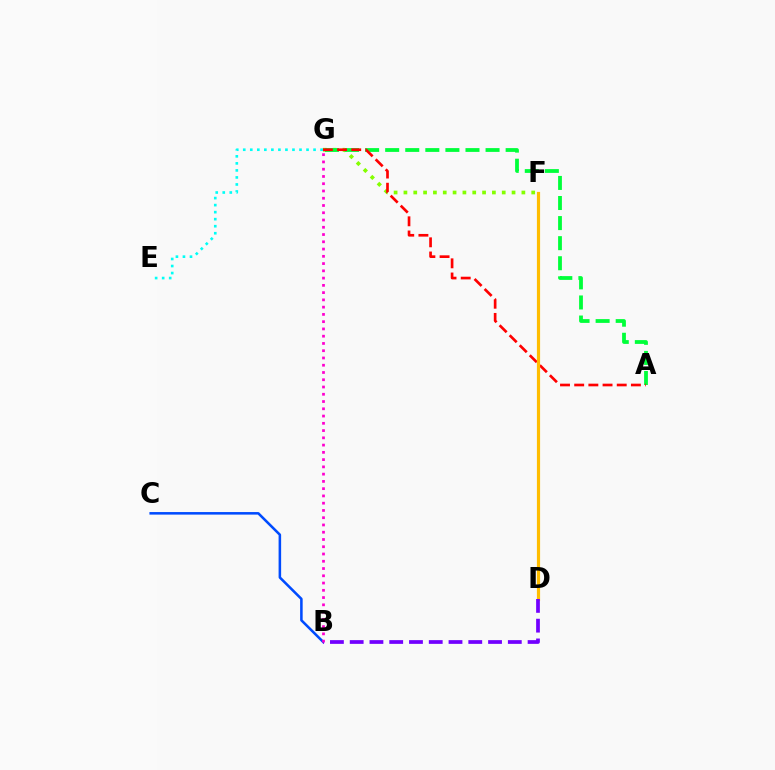{('F', 'G'): [{'color': '#84ff00', 'line_style': 'dotted', 'thickness': 2.67}], ('A', 'G'): [{'color': '#00ff39', 'line_style': 'dashed', 'thickness': 2.73}, {'color': '#ff0000', 'line_style': 'dashed', 'thickness': 1.93}], ('D', 'F'): [{'color': '#ffbd00', 'line_style': 'solid', 'thickness': 2.3}], ('E', 'G'): [{'color': '#00fff6', 'line_style': 'dotted', 'thickness': 1.91}], ('B', 'D'): [{'color': '#7200ff', 'line_style': 'dashed', 'thickness': 2.69}], ('B', 'C'): [{'color': '#004bff', 'line_style': 'solid', 'thickness': 1.83}], ('B', 'G'): [{'color': '#ff00cf', 'line_style': 'dotted', 'thickness': 1.97}]}